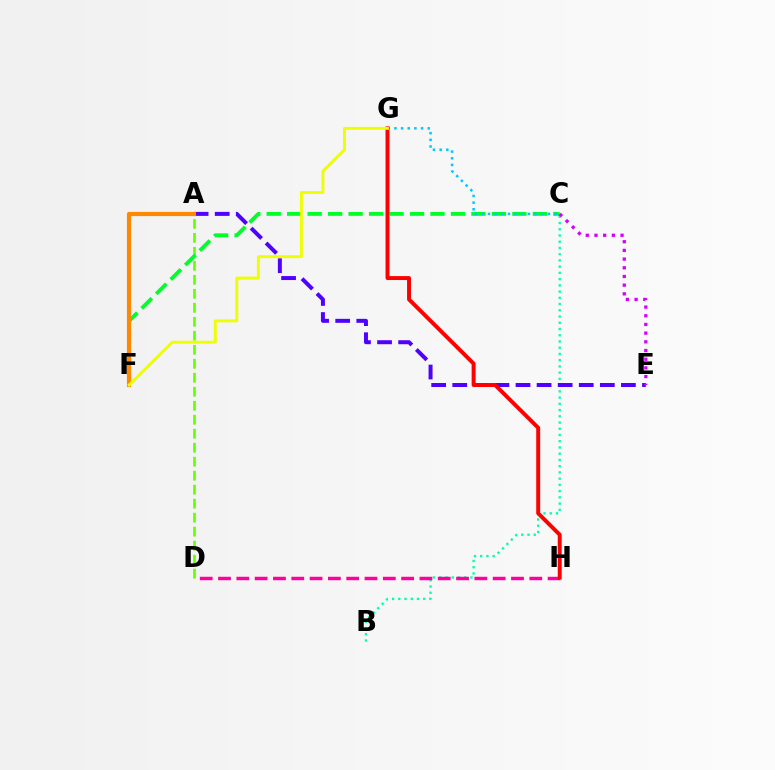{('A', 'D'): [{'color': '#66ff00', 'line_style': 'dashed', 'thickness': 1.9}], ('C', 'F'): [{'color': '#00ff27', 'line_style': 'dashed', 'thickness': 2.78}], ('B', 'C'): [{'color': '#00ffaf', 'line_style': 'dotted', 'thickness': 1.69}], ('C', 'G'): [{'color': '#00c7ff', 'line_style': 'dotted', 'thickness': 1.81}], ('A', 'E'): [{'color': '#4f00ff', 'line_style': 'dashed', 'thickness': 2.86}], ('D', 'H'): [{'color': '#ff00a0', 'line_style': 'dashed', 'thickness': 2.49}], ('C', 'E'): [{'color': '#d600ff', 'line_style': 'dotted', 'thickness': 2.36}], ('A', 'F'): [{'color': '#003fff', 'line_style': 'dotted', 'thickness': 1.96}, {'color': '#ff8800', 'line_style': 'solid', 'thickness': 3.0}], ('G', 'H'): [{'color': '#ff0000', 'line_style': 'solid', 'thickness': 2.84}], ('F', 'G'): [{'color': '#eeff00', 'line_style': 'solid', 'thickness': 2.09}]}